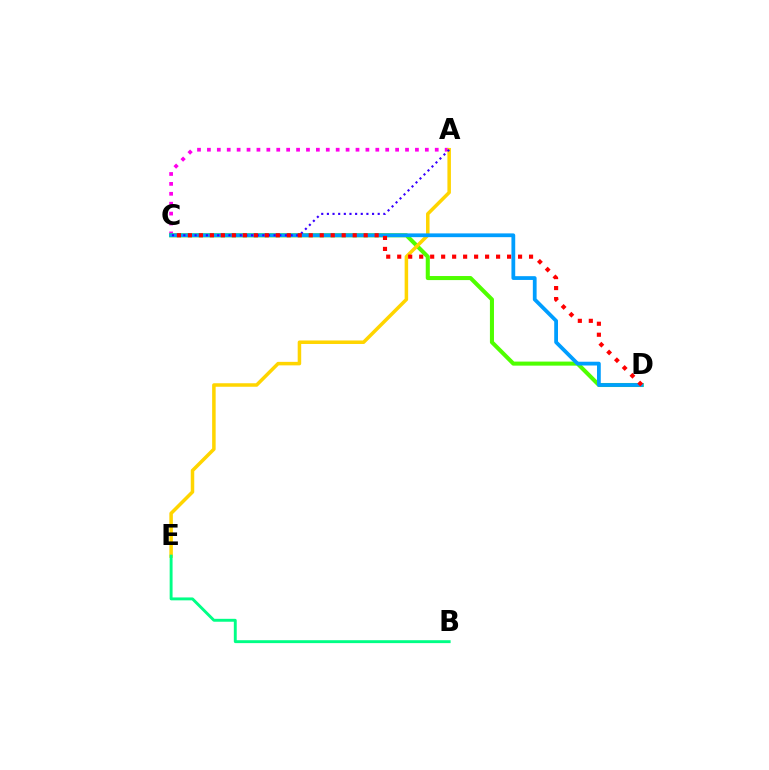{('A', 'C'): [{'color': '#ff00ed', 'line_style': 'dotted', 'thickness': 2.69}, {'color': '#3700ff', 'line_style': 'dotted', 'thickness': 1.53}], ('C', 'D'): [{'color': '#4fff00', 'line_style': 'solid', 'thickness': 2.92}, {'color': '#009eff', 'line_style': 'solid', 'thickness': 2.72}, {'color': '#ff0000', 'line_style': 'dotted', 'thickness': 2.98}], ('A', 'E'): [{'color': '#ffd500', 'line_style': 'solid', 'thickness': 2.53}], ('B', 'E'): [{'color': '#00ff86', 'line_style': 'solid', 'thickness': 2.09}]}